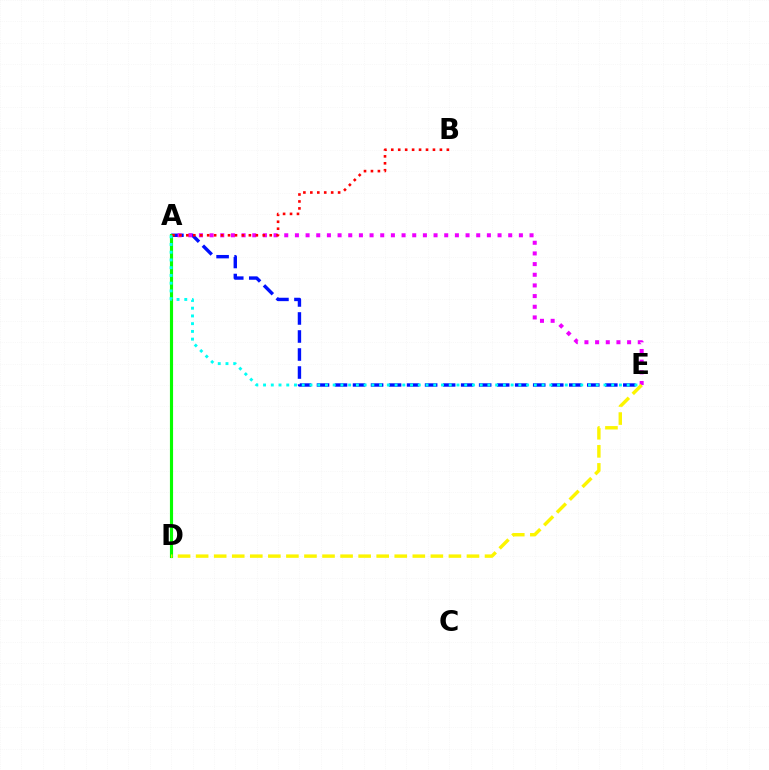{('A', 'E'): [{'color': '#0010ff', 'line_style': 'dashed', 'thickness': 2.45}, {'color': '#ee00ff', 'line_style': 'dotted', 'thickness': 2.9}, {'color': '#00fff6', 'line_style': 'dotted', 'thickness': 2.1}], ('A', 'D'): [{'color': '#08ff00', 'line_style': 'solid', 'thickness': 2.26}], ('D', 'E'): [{'color': '#fcf500', 'line_style': 'dashed', 'thickness': 2.45}], ('A', 'B'): [{'color': '#ff0000', 'line_style': 'dotted', 'thickness': 1.89}]}